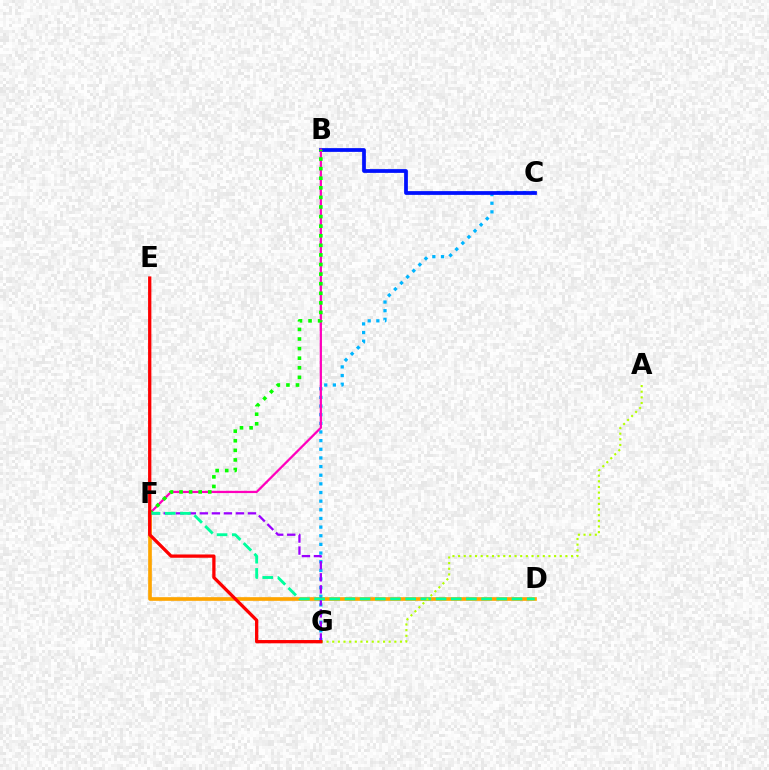{('C', 'G'): [{'color': '#00b5ff', 'line_style': 'dotted', 'thickness': 2.35}], ('D', 'F'): [{'color': '#ffa500', 'line_style': 'solid', 'thickness': 2.64}, {'color': '#00ff9d', 'line_style': 'dashed', 'thickness': 2.06}], ('B', 'C'): [{'color': '#0010ff', 'line_style': 'solid', 'thickness': 2.7}], ('B', 'F'): [{'color': '#ff00bd', 'line_style': 'solid', 'thickness': 1.62}, {'color': '#08ff00', 'line_style': 'dotted', 'thickness': 2.6}], ('F', 'G'): [{'color': '#9b00ff', 'line_style': 'dashed', 'thickness': 1.63}], ('A', 'G'): [{'color': '#b3ff00', 'line_style': 'dotted', 'thickness': 1.53}], ('E', 'G'): [{'color': '#ff0000', 'line_style': 'solid', 'thickness': 2.36}]}